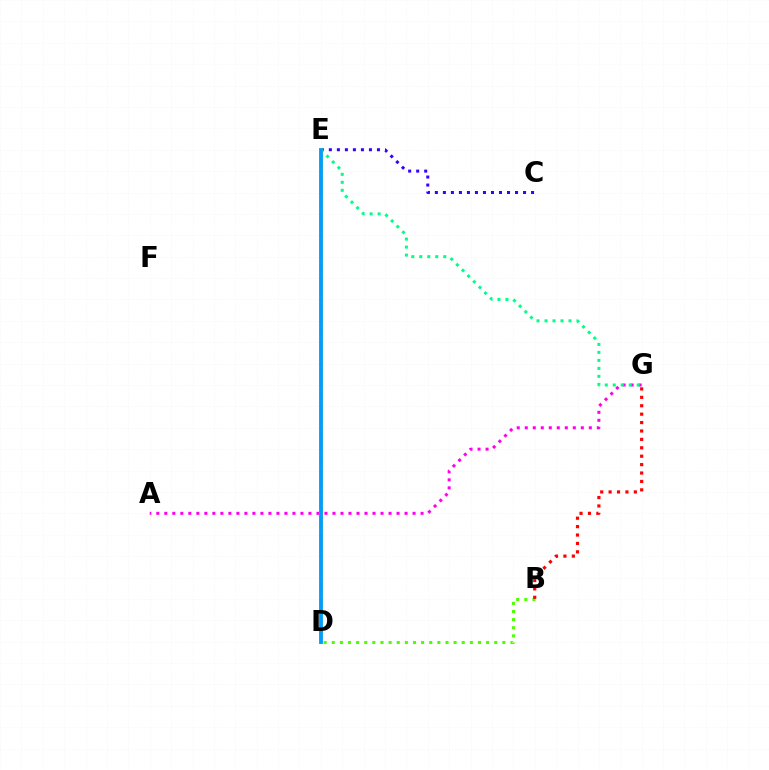{('B', 'D'): [{'color': '#4fff00', 'line_style': 'dotted', 'thickness': 2.21}], ('A', 'G'): [{'color': '#ff00ed', 'line_style': 'dotted', 'thickness': 2.18}], ('B', 'G'): [{'color': '#ff0000', 'line_style': 'dotted', 'thickness': 2.29}], ('C', 'E'): [{'color': '#3700ff', 'line_style': 'dotted', 'thickness': 2.18}], ('E', 'G'): [{'color': '#00ff86', 'line_style': 'dotted', 'thickness': 2.17}], ('D', 'E'): [{'color': '#ffd500', 'line_style': 'solid', 'thickness': 2.8}, {'color': '#009eff', 'line_style': 'solid', 'thickness': 2.71}]}